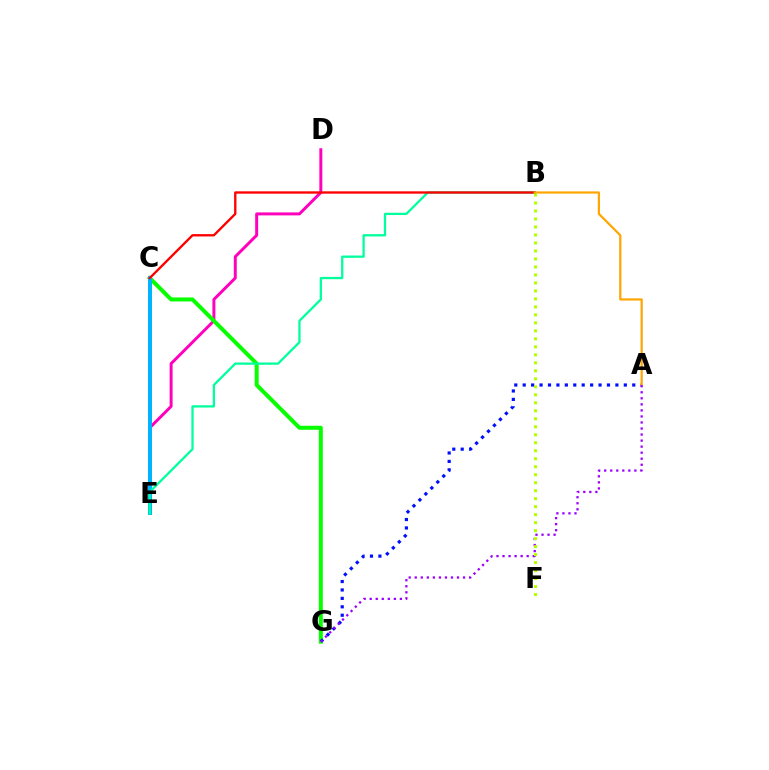{('D', 'E'): [{'color': '#ff00bd', 'line_style': 'solid', 'thickness': 2.13}], ('C', 'G'): [{'color': '#08ff00', 'line_style': 'solid', 'thickness': 2.88}], ('C', 'E'): [{'color': '#00b5ff', 'line_style': 'solid', 'thickness': 2.88}], ('B', 'E'): [{'color': '#00ff9d', 'line_style': 'solid', 'thickness': 1.64}], ('A', 'G'): [{'color': '#0010ff', 'line_style': 'dotted', 'thickness': 2.29}, {'color': '#9b00ff', 'line_style': 'dotted', 'thickness': 1.64}], ('B', 'C'): [{'color': '#ff0000', 'line_style': 'solid', 'thickness': 1.69}], ('A', 'B'): [{'color': '#ffa500', 'line_style': 'solid', 'thickness': 1.59}], ('B', 'F'): [{'color': '#b3ff00', 'line_style': 'dotted', 'thickness': 2.17}]}